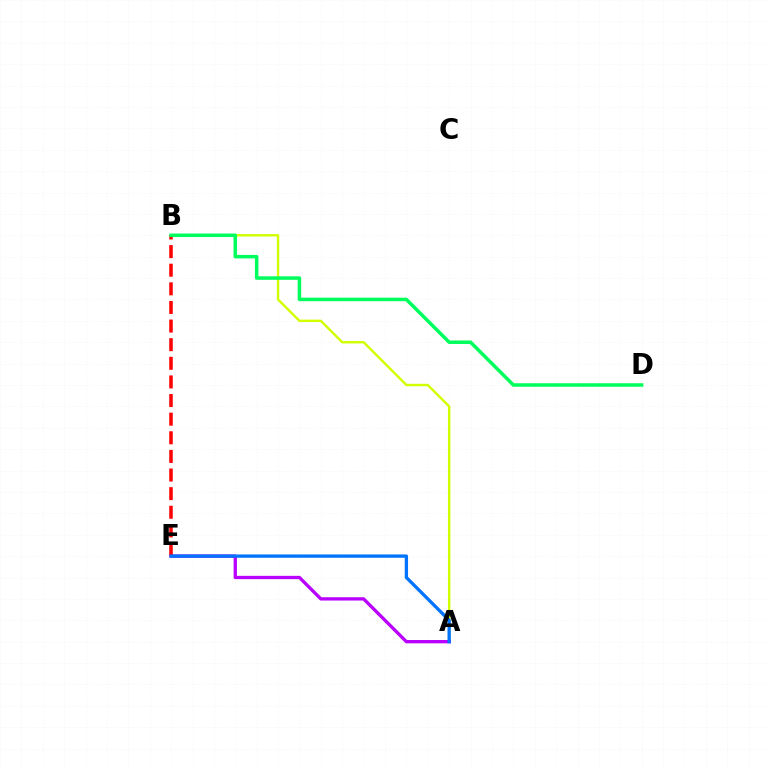{('A', 'B'): [{'color': '#d1ff00', 'line_style': 'solid', 'thickness': 1.73}], ('A', 'E'): [{'color': '#b900ff', 'line_style': 'solid', 'thickness': 2.38}, {'color': '#0074ff', 'line_style': 'solid', 'thickness': 2.38}], ('B', 'E'): [{'color': '#ff0000', 'line_style': 'dashed', 'thickness': 2.53}], ('B', 'D'): [{'color': '#00ff5c', 'line_style': 'solid', 'thickness': 2.53}]}